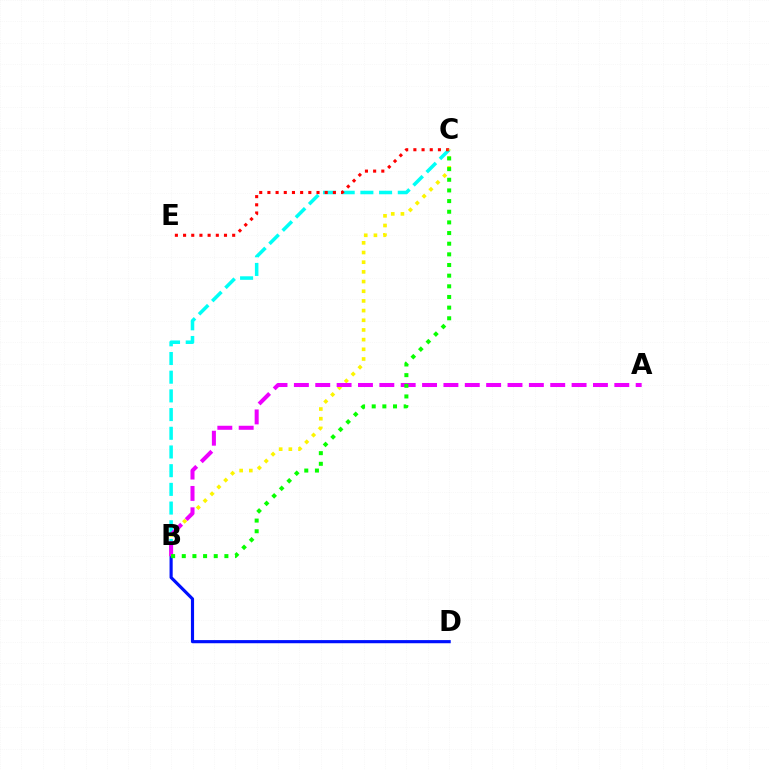{('B', 'D'): [{'color': '#0010ff', 'line_style': 'solid', 'thickness': 2.27}], ('B', 'C'): [{'color': '#00fff6', 'line_style': 'dashed', 'thickness': 2.54}, {'color': '#fcf500', 'line_style': 'dotted', 'thickness': 2.63}, {'color': '#08ff00', 'line_style': 'dotted', 'thickness': 2.89}], ('C', 'E'): [{'color': '#ff0000', 'line_style': 'dotted', 'thickness': 2.22}], ('A', 'B'): [{'color': '#ee00ff', 'line_style': 'dashed', 'thickness': 2.9}]}